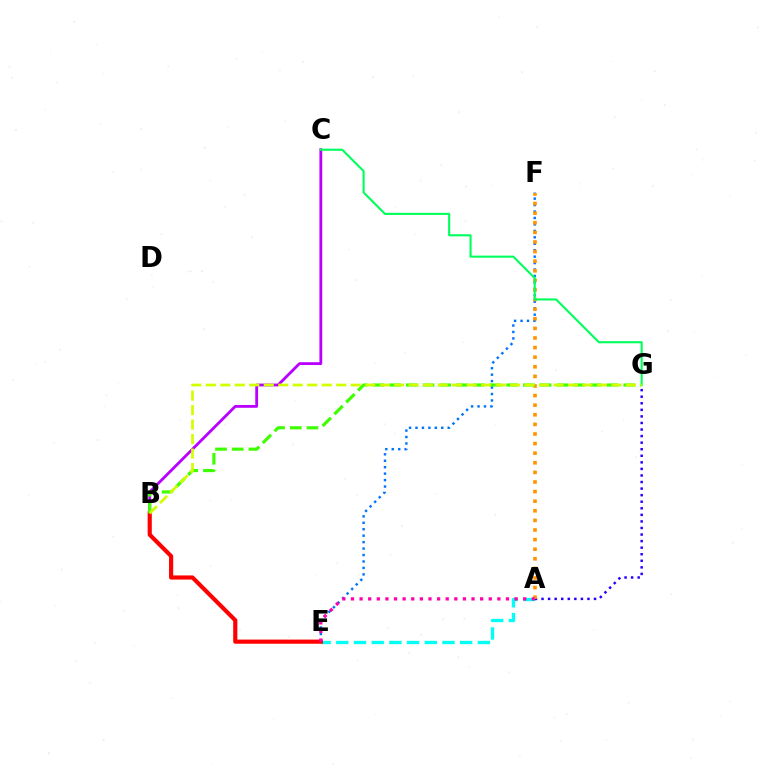{('B', 'C'): [{'color': '#b900ff', 'line_style': 'solid', 'thickness': 2.03}], ('E', 'F'): [{'color': '#0074ff', 'line_style': 'dotted', 'thickness': 1.75}], ('A', 'E'): [{'color': '#00fff6', 'line_style': 'dashed', 'thickness': 2.4}, {'color': '#ff00ac', 'line_style': 'dotted', 'thickness': 2.34}], ('A', 'G'): [{'color': '#2500ff', 'line_style': 'dotted', 'thickness': 1.78}], ('B', 'E'): [{'color': '#ff0000', 'line_style': 'solid', 'thickness': 2.99}], ('A', 'F'): [{'color': '#ff9400', 'line_style': 'dotted', 'thickness': 2.61}], ('B', 'G'): [{'color': '#3dff00', 'line_style': 'dashed', 'thickness': 2.27}, {'color': '#d1ff00', 'line_style': 'dashed', 'thickness': 1.97}], ('C', 'G'): [{'color': '#00ff5c', 'line_style': 'solid', 'thickness': 1.52}]}